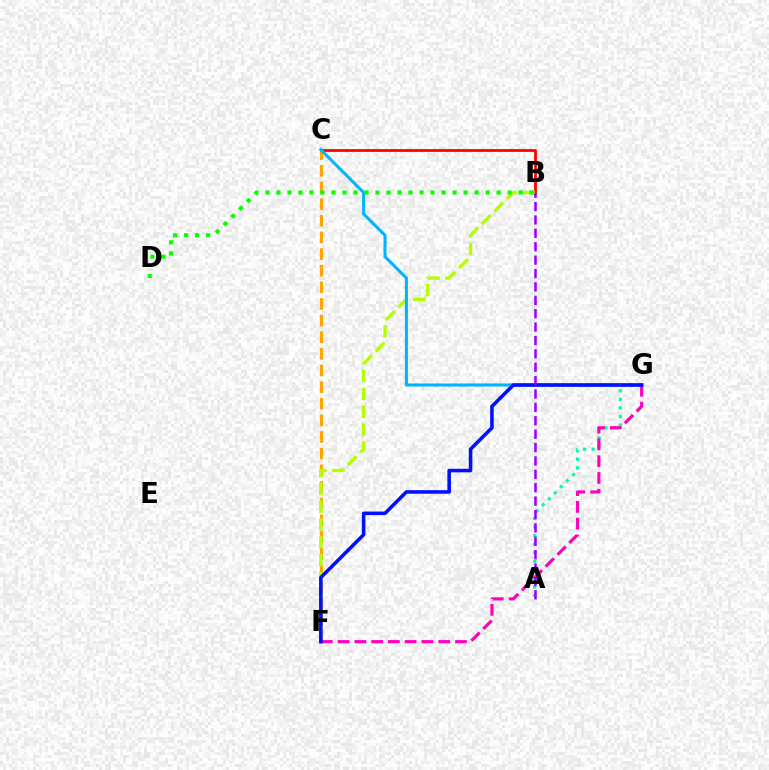{('B', 'C'): [{'color': '#ff0000', 'line_style': 'solid', 'thickness': 1.99}], ('C', 'F'): [{'color': '#ffa500', 'line_style': 'dashed', 'thickness': 2.26}], ('B', 'F'): [{'color': '#b3ff00', 'line_style': 'dashed', 'thickness': 2.43}], ('C', 'G'): [{'color': '#00b5ff', 'line_style': 'solid', 'thickness': 2.21}], ('A', 'G'): [{'color': '#00ff9d', 'line_style': 'dotted', 'thickness': 2.32}], ('F', 'G'): [{'color': '#ff00bd', 'line_style': 'dashed', 'thickness': 2.28}, {'color': '#0010ff', 'line_style': 'solid', 'thickness': 2.57}], ('B', 'D'): [{'color': '#08ff00', 'line_style': 'dotted', 'thickness': 2.99}], ('A', 'B'): [{'color': '#9b00ff', 'line_style': 'dashed', 'thickness': 1.82}]}